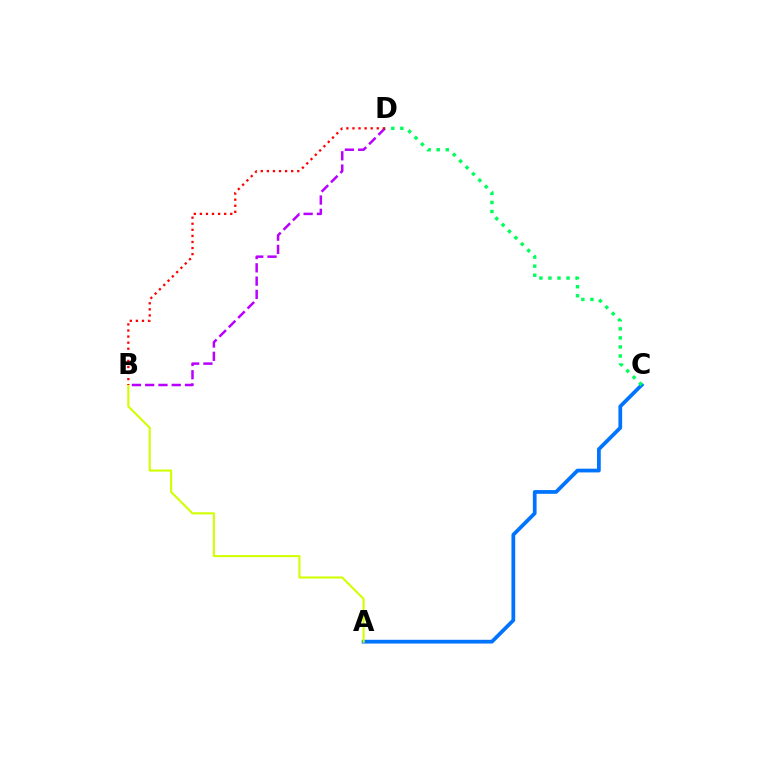{('A', 'C'): [{'color': '#0074ff', 'line_style': 'solid', 'thickness': 2.7}], ('B', 'D'): [{'color': '#b900ff', 'line_style': 'dashed', 'thickness': 1.8}, {'color': '#ff0000', 'line_style': 'dotted', 'thickness': 1.65}], ('C', 'D'): [{'color': '#00ff5c', 'line_style': 'dotted', 'thickness': 2.46}], ('A', 'B'): [{'color': '#d1ff00', 'line_style': 'solid', 'thickness': 1.5}]}